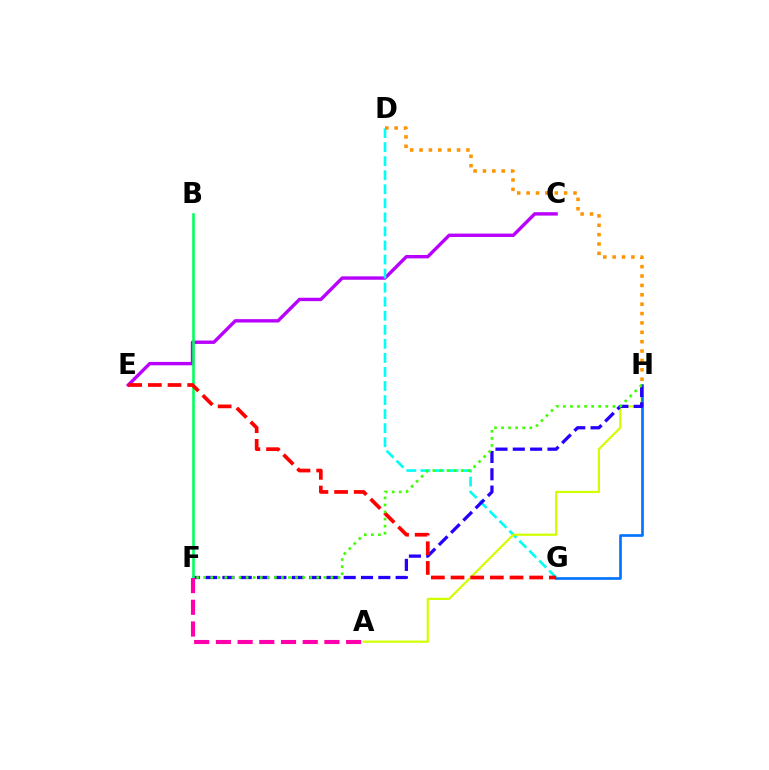{('C', 'E'): [{'color': '#b900ff', 'line_style': 'solid', 'thickness': 2.44}], ('D', 'G'): [{'color': '#00fff6', 'line_style': 'dashed', 'thickness': 1.91}], ('A', 'H'): [{'color': '#d1ff00', 'line_style': 'solid', 'thickness': 1.6}], ('G', 'H'): [{'color': '#0074ff', 'line_style': 'solid', 'thickness': 1.92}], ('F', 'H'): [{'color': '#2500ff', 'line_style': 'dashed', 'thickness': 2.35}, {'color': '#3dff00', 'line_style': 'dotted', 'thickness': 1.92}], ('B', 'F'): [{'color': '#00ff5c', 'line_style': 'solid', 'thickness': 1.87}], ('A', 'F'): [{'color': '#ff00ac', 'line_style': 'dashed', 'thickness': 2.95}], ('E', 'G'): [{'color': '#ff0000', 'line_style': 'dashed', 'thickness': 2.67}], ('D', 'H'): [{'color': '#ff9400', 'line_style': 'dotted', 'thickness': 2.55}]}